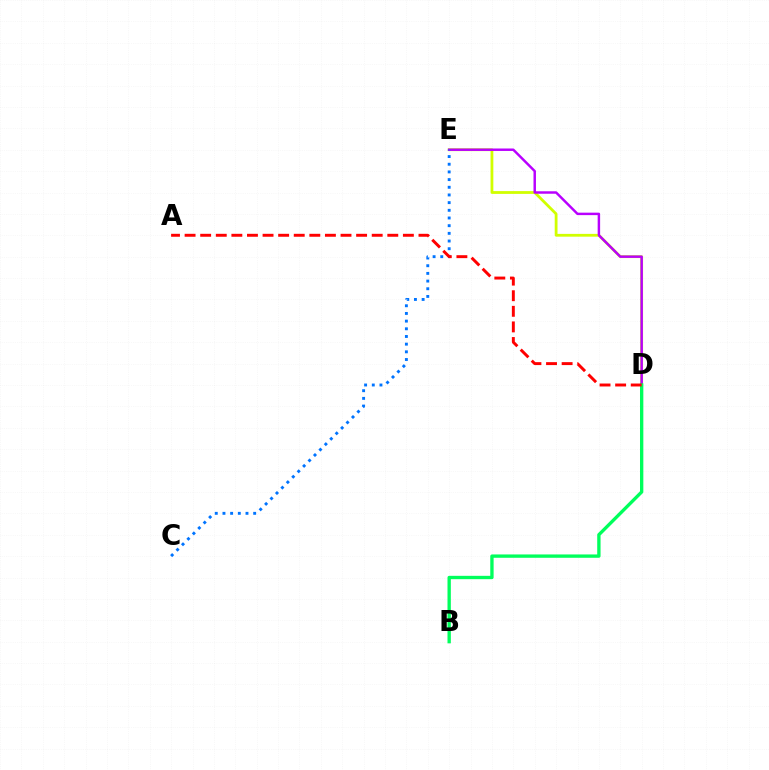{('D', 'E'): [{'color': '#d1ff00', 'line_style': 'solid', 'thickness': 2.01}, {'color': '#b900ff', 'line_style': 'solid', 'thickness': 1.77}], ('C', 'E'): [{'color': '#0074ff', 'line_style': 'dotted', 'thickness': 2.09}], ('B', 'D'): [{'color': '#00ff5c', 'line_style': 'solid', 'thickness': 2.41}], ('A', 'D'): [{'color': '#ff0000', 'line_style': 'dashed', 'thickness': 2.12}]}